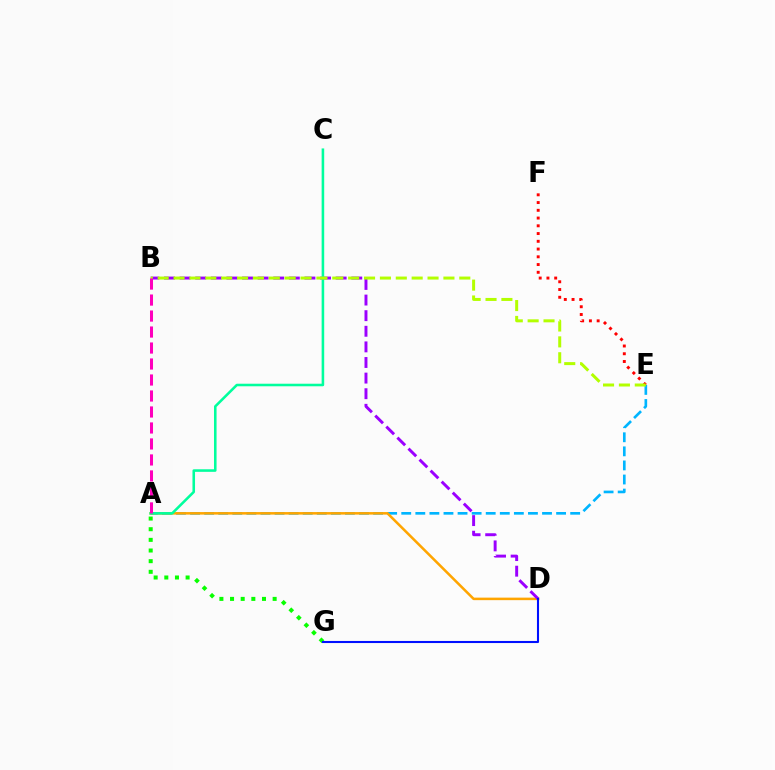{('A', 'G'): [{'color': '#08ff00', 'line_style': 'dotted', 'thickness': 2.89}], ('A', 'E'): [{'color': '#00b5ff', 'line_style': 'dashed', 'thickness': 1.91}], ('A', 'D'): [{'color': '#ffa500', 'line_style': 'solid', 'thickness': 1.82}], ('E', 'F'): [{'color': '#ff0000', 'line_style': 'dotted', 'thickness': 2.11}], ('B', 'D'): [{'color': '#9b00ff', 'line_style': 'dashed', 'thickness': 2.12}], ('D', 'G'): [{'color': '#0010ff', 'line_style': 'solid', 'thickness': 1.5}], ('A', 'C'): [{'color': '#00ff9d', 'line_style': 'solid', 'thickness': 1.85}], ('B', 'E'): [{'color': '#b3ff00', 'line_style': 'dashed', 'thickness': 2.16}], ('A', 'B'): [{'color': '#ff00bd', 'line_style': 'dashed', 'thickness': 2.17}]}